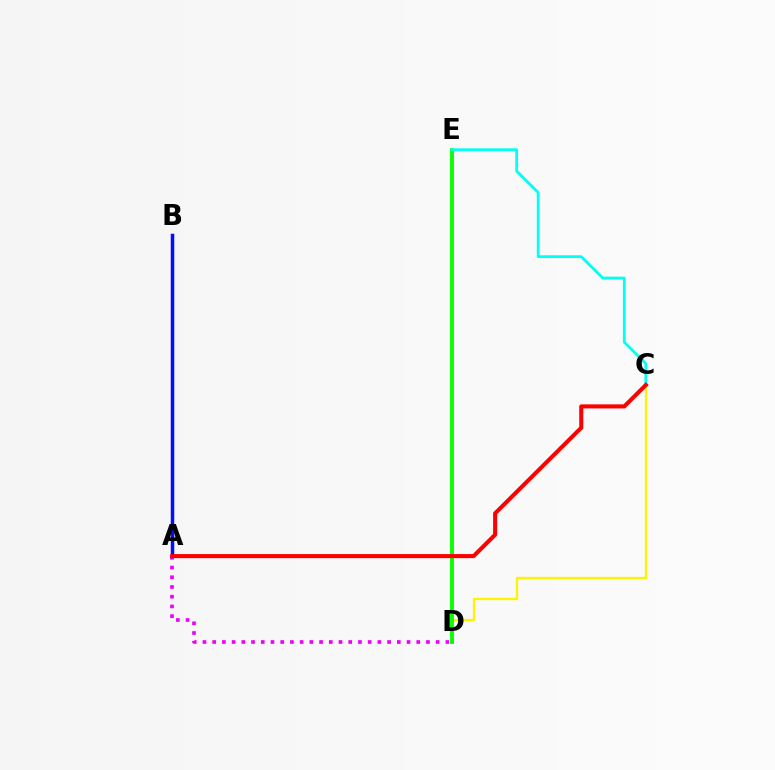{('A', 'D'): [{'color': '#ee00ff', 'line_style': 'dotted', 'thickness': 2.64}], ('C', 'D'): [{'color': '#fcf500', 'line_style': 'solid', 'thickness': 1.66}], ('D', 'E'): [{'color': '#08ff00', 'line_style': 'solid', 'thickness': 2.8}], ('C', 'E'): [{'color': '#00fff6', 'line_style': 'solid', 'thickness': 2.01}], ('A', 'B'): [{'color': '#0010ff', 'line_style': 'solid', 'thickness': 2.51}], ('A', 'C'): [{'color': '#ff0000', 'line_style': 'solid', 'thickness': 2.94}]}